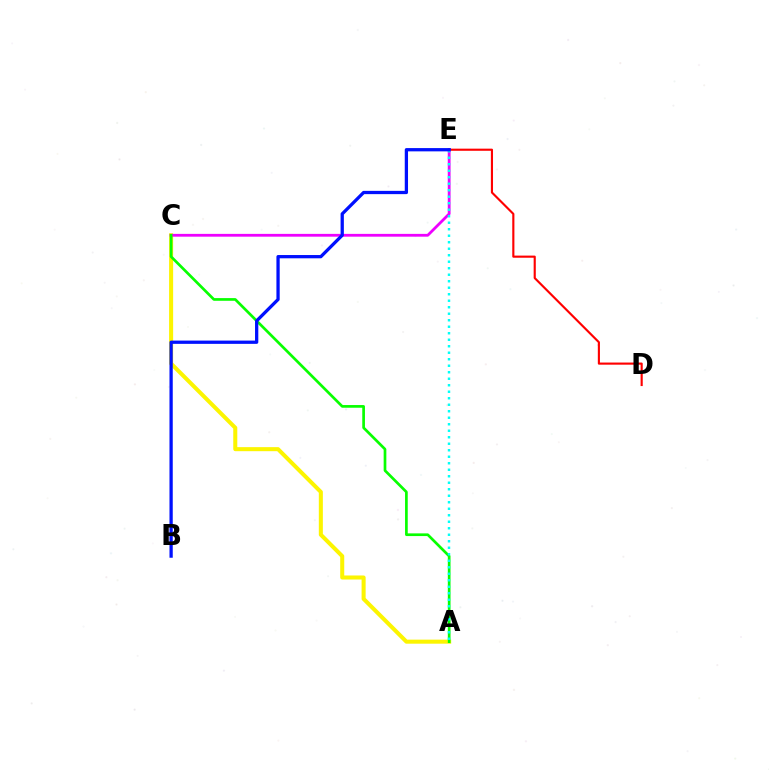{('A', 'C'): [{'color': '#fcf500', 'line_style': 'solid', 'thickness': 2.91}, {'color': '#08ff00', 'line_style': 'solid', 'thickness': 1.94}], ('C', 'E'): [{'color': '#ee00ff', 'line_style': 'solid', 'thickness': 2.01}], ('D', 'E'): [{'color': '#ff0000', 'line_style': 'solid', 'thickness': 1.54}], ('A', 'E'): [{'color': '#00fff6', 'line_style': 'dotted', 'thickness': 1.77}], ('B', 'E'): [{'color': '#0010ff', 'line_style': 'solid', 'thickness': 2.36}]}